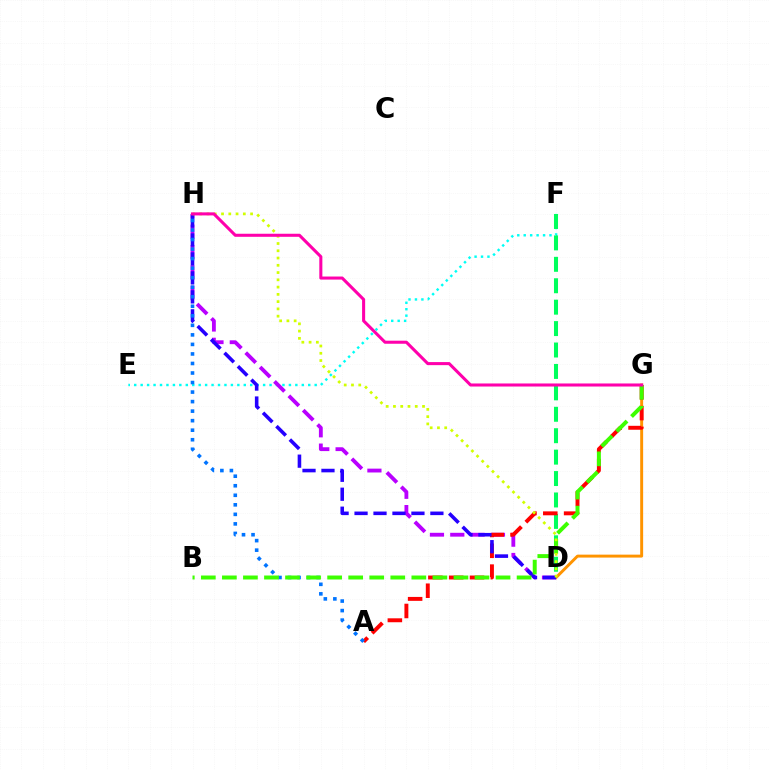{('E', 'F'): [{'color': '#00fff6', 'line_style': 'dotted', 'thickness': 1.75}], ('D', 'F'): [{'color': '#00ff5c', 'line_style': 'dashed', 'thickness': 2.91}], ('D', 'G'): [{'color': '#ff9400', 'line_style': 'solid', 'thickness': 2.12}], ('D', 'H'): [{'color': '#b900ff', 'line_style': 'dashed', 'thickness': 2.76}, {'color': '#2500ff', 'line_style': 'dashed', 'thickness': 2.58}, {'color': '#d1ff00', 'line_style': 'dotted', 'thickness': 1.97}], ('A', 'G'): [{'color': '#ff0000', 'line_style': 'dashed', 'thickness': 2.83}], ('A', 'H'): [{'color': '#0074ff', 'line_style': 'dotted', 'thickness': 2.59}], ('B', 'G'): [{'color': '#3dff00', 'line_style': 'dashed', 'thickness': 2.86}], ('G', 'H'): [{'color': '#ff00ac', 'line_style': 'solid', 'thickness': 2.2}]}